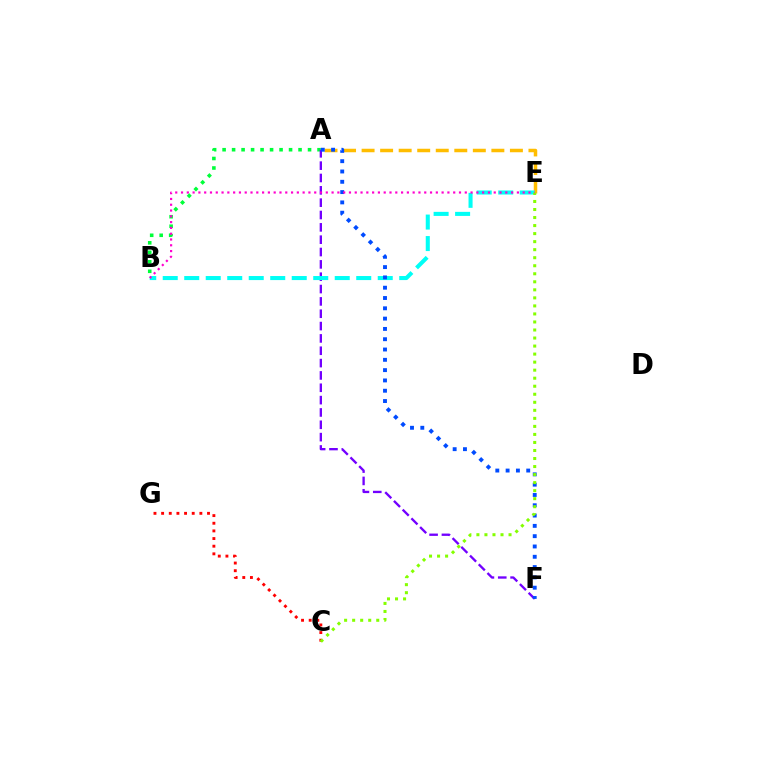{('A', 'B'): [{'color': '#00ff39', 'line_style': 'dotted', 'thickness': 2.58}], ('A', 'E'): [{'color': '#ffbd00', 'line_style': 'dashed', 'thickness': 2.52}], ('A', 'F'): [{'color': '#7200ff', 'line_style': 'dashed', 'thickness': 1.68}, {'color': '#004bff', 'line_style': 'dotted', 'thickness': 2.8}], ('B', 'E'): [{'color': '#00fff6', 'line_style': 'dashed', 'thickness': 2.92}, {'color': '#ff00cf', 'line_style': 'dotted', 'thickness': 1.57}], ('C', 'G'): [{'color': '#ff0000', 'line_style': 'dotted', 'thickness': 2.08}], ('C', 'E'): [{'color': '#84ff00', 'line_style': 'dotted', 'thickness': 2.18}]}